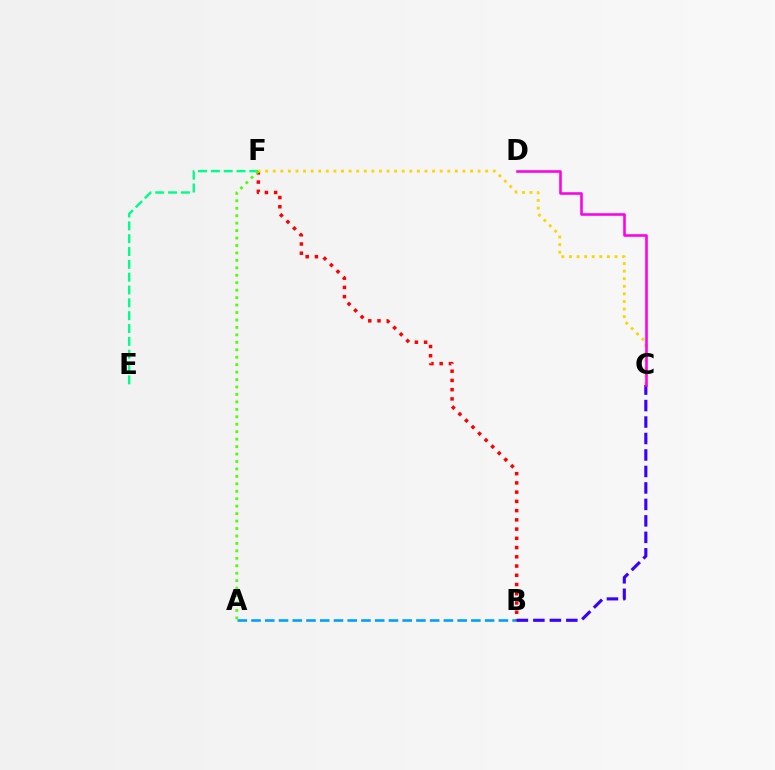{('A', 'B'): [{'color': '#009eff', 'line_style': 'dashed', 'thickness': 1.87}], ('E', 'F'): [{'color': '#00ff86', 'line_style': 'dashed', 'thickness': 1.74}], ('B', 'F'): [{'color': '#ff0000', 'line_style': 'dotted', 'thickness': 2.51}], ('C', 'F'): [{'color': '#ffd500', 'line_style': 'dotted', 'thickness': 2.06}], ('B', 'C'): [{'color': '#3700ff', 'line_style': 'dashed', 'thickness': 2.24}], ('C', 'D'): [{'color': '#ff00ed', 'line_style': 'solid', 'thickness': 1.86}], ('A', 'F'): [{'color': '#4fff00', 'line_style': 'dotted', 'thickness': 2.02}]}